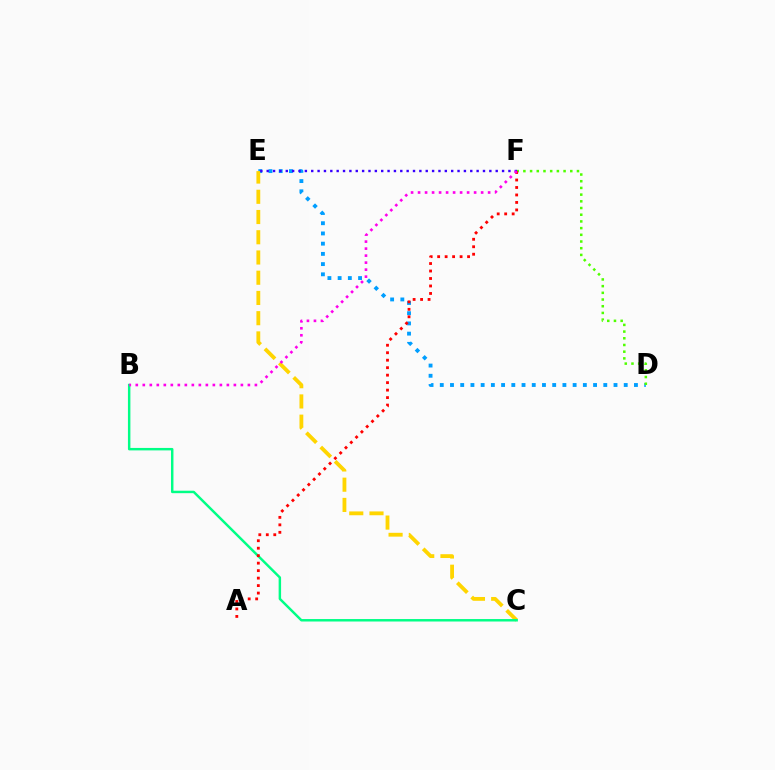{('D', 'E'): [{'color': '#009eff', 'line_style': 'dotted', 'thickness': 2.78}], ('C', 'E'): [{'color': '#ffd500', 'line_style': 'dashed', 'thickness': 2.75}], ('D', 'F'): [{'color': '#4fff00', 'line_style': 'dotted', 'thickness': 1.82}], ('B', 'C'): [{'color': '#00ff86', 'line_style': 'solid', 'thickness': 1.77}], ('A', 'F'): [{'color': '#ff0000', 'line_style': 'dotted', 'thickness': 2.03}], ('E', 'F'): [{'color': '#3700ff', 'line_style': 'dotted', 'thickness': 1.73}], ('B', 'F'): [{'color': '#ff00ed', 'line_style': 'dotted', 'thickness': 1.9}]}